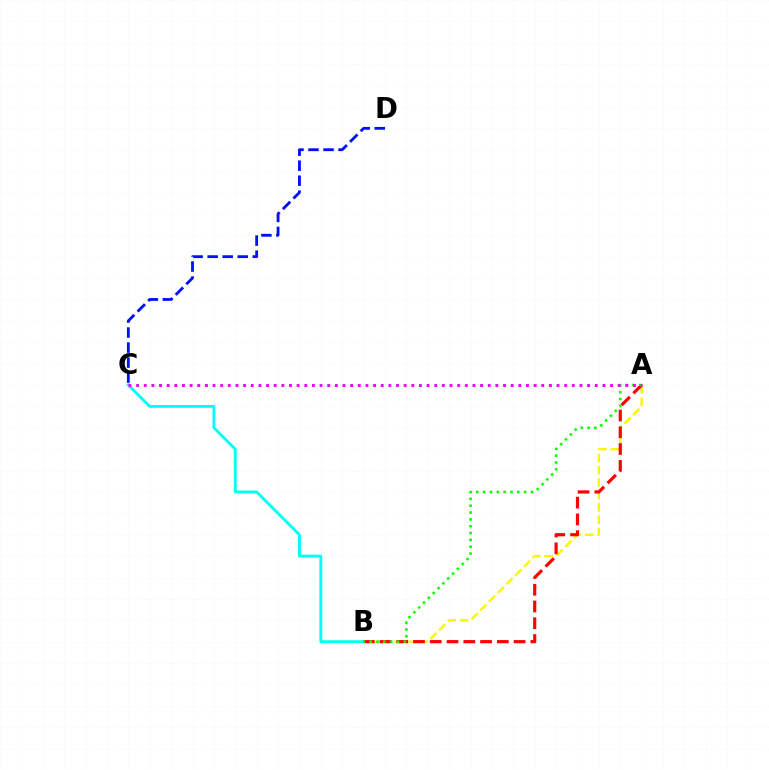{('B', 'C'): [{'color': '#00fff6', 'line_style': 'solid', 'thickness': 2.05}], ('A', 'B'): [{'color': '#fcf500', 'line_style': 'dashed', 'thickness': 1.68}, {'color': '#ff0000', 'line_style': 'dashed', 'thickness': 2.28}, {'color': '#08ff00', 'line_style': 'dotted', 'thickness': 1.86}], ('A', 'C'): [{'color': '#ee00ff', 'line_style': 'dotted', 'thickness': 2.08}], ('C', 'D'): [{'color': '#0010ff', 'line_style': 'dashed', 'thickness': 2.04}]}